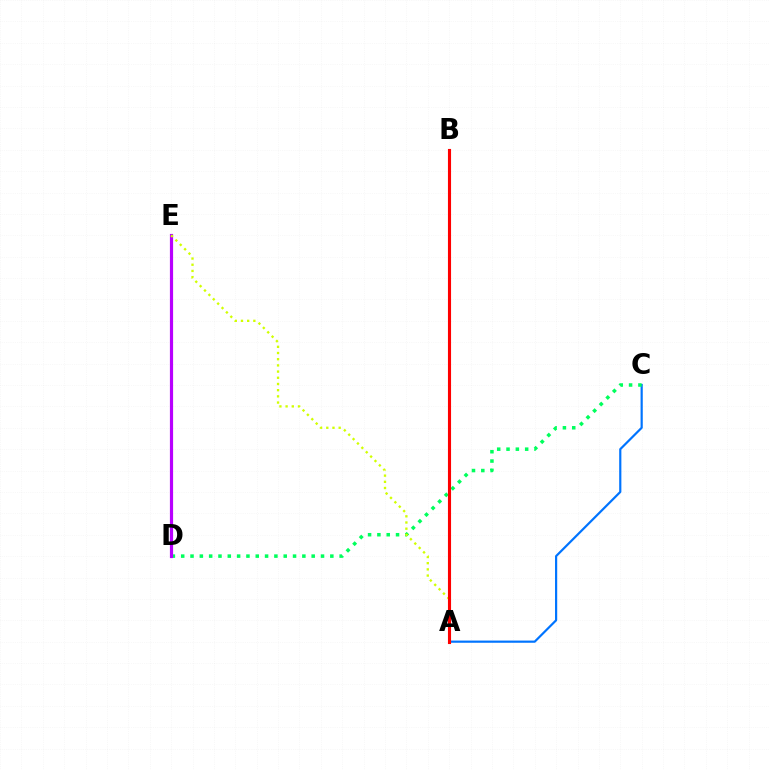{('A', 'C'): [{'color': '#0074ff', 'line_style': 'solid', 'thickness': 1.58}], ('C', 'D'): [{'color': '#00ff5c', 'line_style': 'dotted', 'thickness': 2.53}], ('D', 'E'): [{'color': '#b900ff', 'line_style': 'solid', 'thickness': 2.29}], ('A', 'E'): [{'color': '#d1ff00', 'line_style': 'dotted', 'thickness': 1.68}], ('A', 'B'): [{'color': '#ff0000', 'line_style': 'solid', 'thickness': 2.24}]}